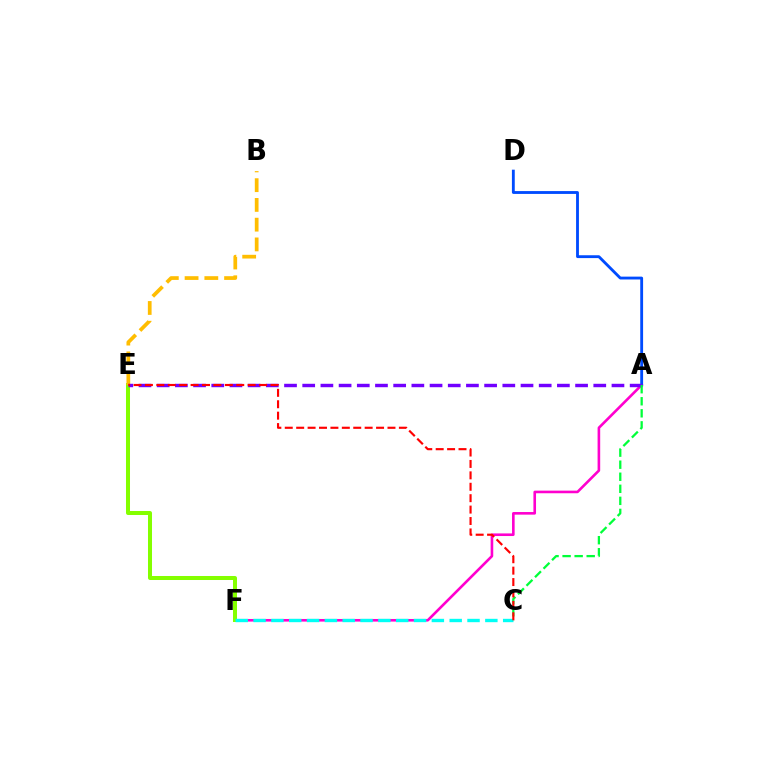{('A', 'F'): [{'color': '#ff00cf', 'line_style': 'solid', 'thickness': 1.88}], ('E', 'F'): [{'color': '#84ff00', 'line_style': 'solid', 'thickness': 2.88}], ('B', 'E'): [{'color': '#ffbd00', 'line_style': 'dashed', 'thickness': 2.68}], ('A', 'D'): [{'color': '#004bff', 'line_style': 'solid', 'thickness': 2.05}], ('A', 'E'): [{'color': '#7200ff', 'line_style': 'dashed', 'thickness': 2.47}], ('A', 'C'): [{'color': '#00ff39', 'line_style': 'dashed', 'thickness': 1.64}], ('C', 'F'): [{'color': '#00fff6', 'line_style': 'dashed', 'thickness': 2.42}], ('C', 'E'): [{'color': '#ff0000', 'line_style': 'dashed', 'thickness': 1.55}]}